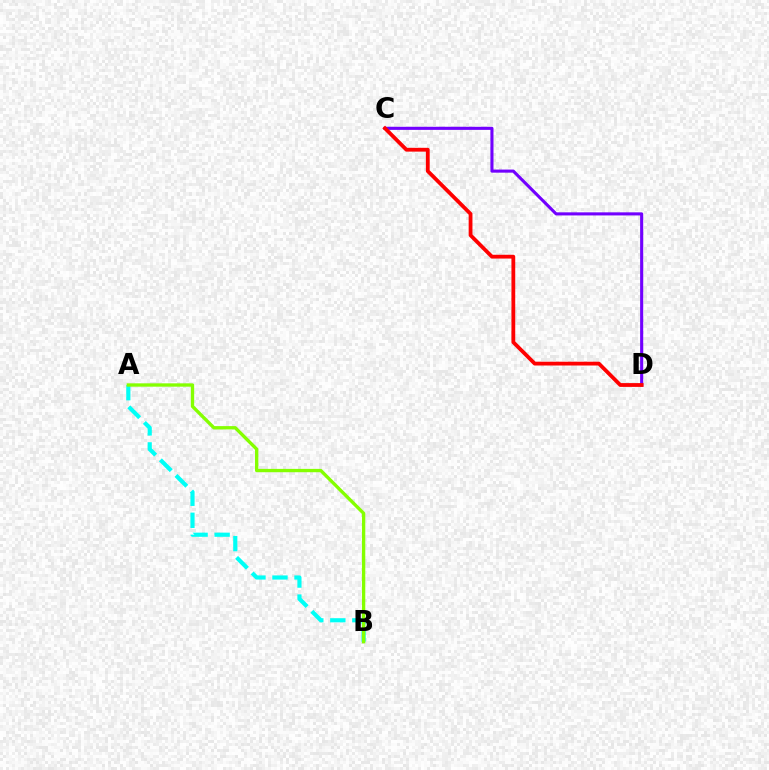{('A', 'B'): [{'color': '#00fff6', 'line_style': 'dashed', 'thickness': 2.99}, {'color': '#84ff00', 'line_style': 'solid', 'thickness': 2.4}], ('C', 'D'): [{'color': '#7200ff', 'line_style': 'solid', 'thickness': 2.22}, {'color': '#ff0000', 'line_style': 'solid', 'thickness': 2.73}]}